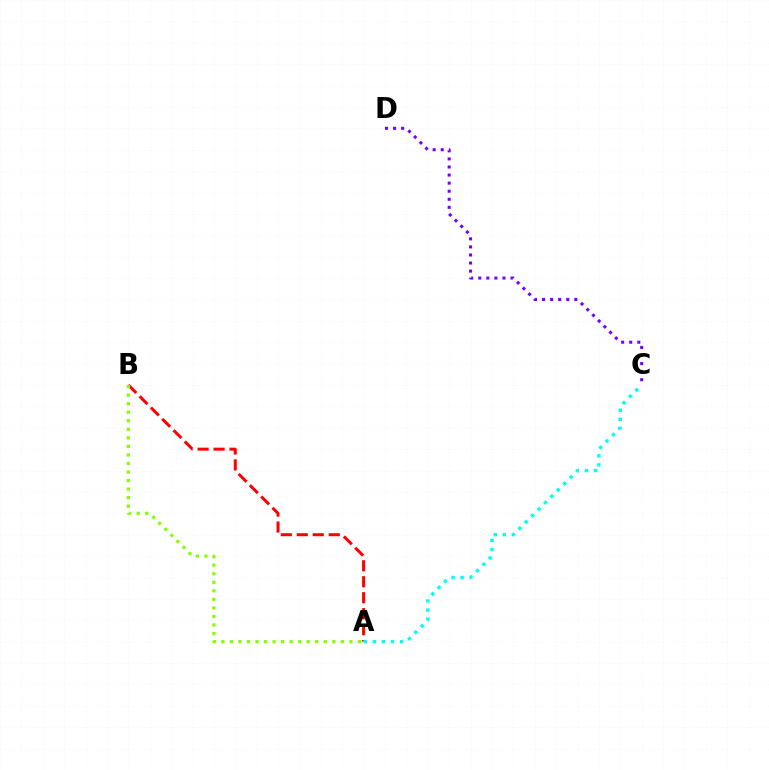{('A', 'B'): [{'color': '#ff0000', 'line_style': 'dashed', 'thickness': 2.17}, {'color': '#84ff00', 'line_style': 'dotted', 'thickness': 2.32}], ('A', 'C'): [{'color': '#00fff6', 'line_style': 'dotted', 'thickness': 2.46}], ('C', 'D'): [{'color': '#7200ff', 'line_style': 'dotted', 'thickness': 2.19}]}